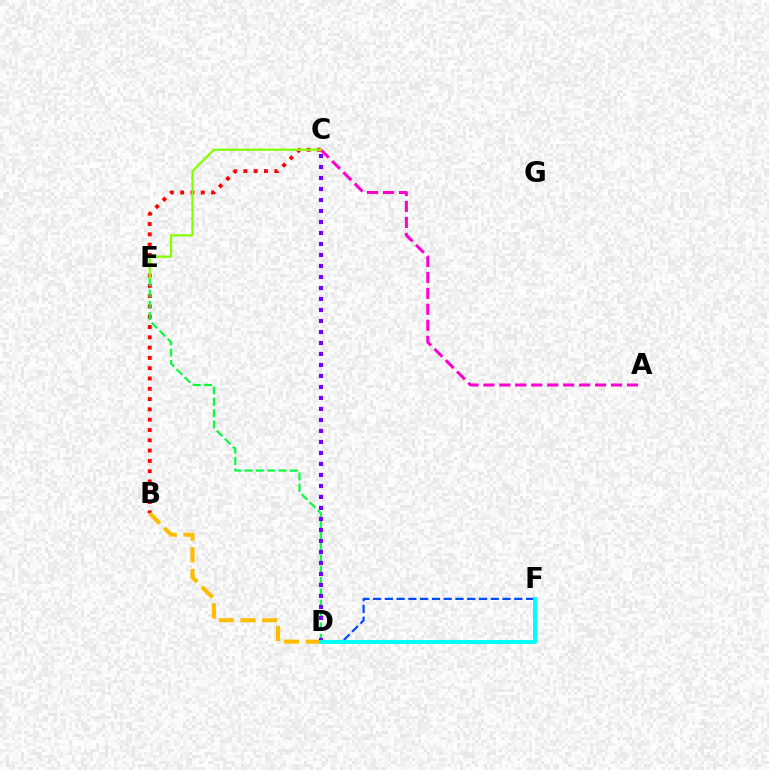{('A', 'C'): [{'color': '#ff00cf', 'line_style': 'dashed', 'thickness': 2.17}], ('B', 'C'): [{'color': '#ff0000', 'line_style': 'dotted', 'thickness': 2.8}], ('D', 'E'): [{'color': '#00ff39', 'line_style': 'dashed', 'thickness': 1.54}], ('D', 'F'): [{'color': '#004bff', 'line_style': 'dashed', 'thickness': 1.6}, {'color': '#00fff6', 'line_style': 'solid', 'thickness': 2.82}], ('B', 'D'): [{'color': '#ffbd00', 'line_style': 'dashed', 'thickness': 2.94}], ('C', 'E'): [{'color': '#84ff00', 'line_style': 'solid', 'thickness': 1.62}], ('C', 'D'): [{'color': '#7200ff', 'line_style': 'dotted', 'thickness': 2.99}]}